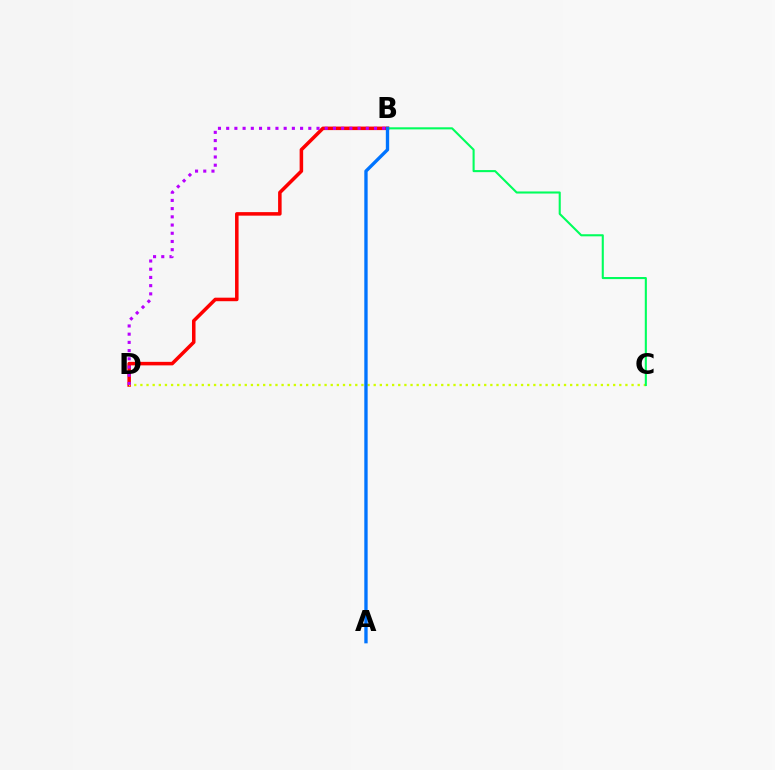{('B', 'D'): [{'color': '#ff0000', 'line_style': 'solid', 'thickness': 2.54}, {'color': '#b900ff', 'line_style': 'dotted', 'thickness': 2.23}], ('C', 'D'): [{'color': '#d1ff00', 'line_style': 'dotted', 'thickness': 1.67}], ('B', 'C'): [{'color': '#00ff5c', 'line_style': 'solid', 'thickness': 1.51}], ('A', 'B'): [{'color': '#0074ff', 'line_style': 'solid', 'thickness': 2.41}]}